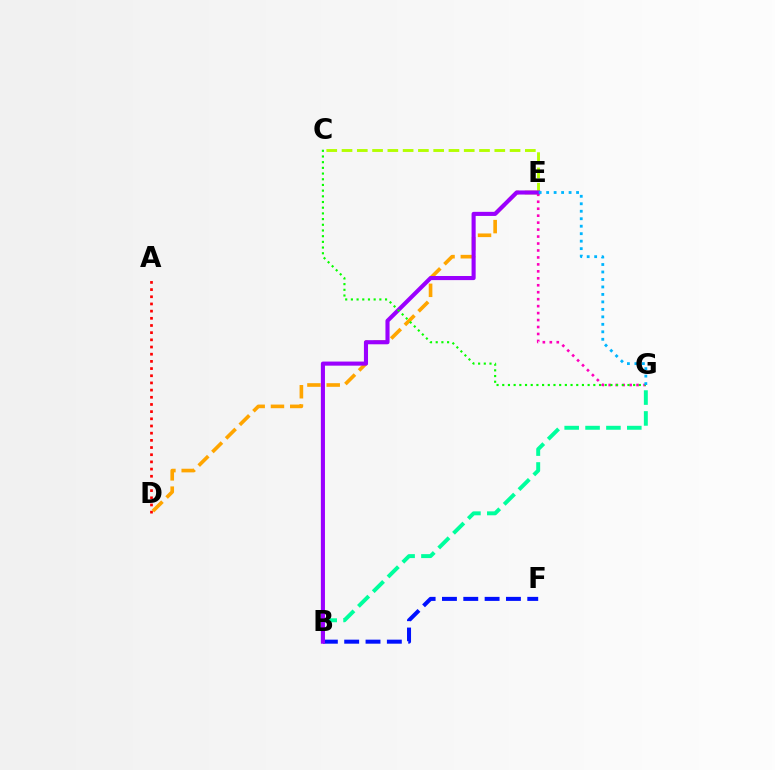{('C', 'E'): [{'color': '#b3ff00', 'line_style': 'dashed', 'thickness': 2.08}], ('A', 'D'): [{'color': '#ff0000', 'line_style': 'dotted', 'thickness': 1.95}], ('E', 'G'): [{'color': '#ff00bd', 'line_style': 'dotted', 'thickness': 1.89}, {'color': '#00b5ff', 'line_style': 'dotted', 'thickness': 2.03}], ('B', 'G'): [{'color': '#00ff9d', 'line_style': 'dashed', 'thickness': 2.84}], ('B', 'F'): [{'color': '#0010ff', 'line_style': 'dashed', 'thickness': 2.9}], ('D', 'E'): [{'color': '#ffa500', 'line_style': 'dashed', 'thickness': 2.62}], ('B', 'E'): [{'color': '#9b00ff', 'line_style': 'solid', 'thickness': 2.95}], ('C', 'G'): [{'color': '#08ff00', 'line_style': 'dotted', 'thickness': 1.55}]}